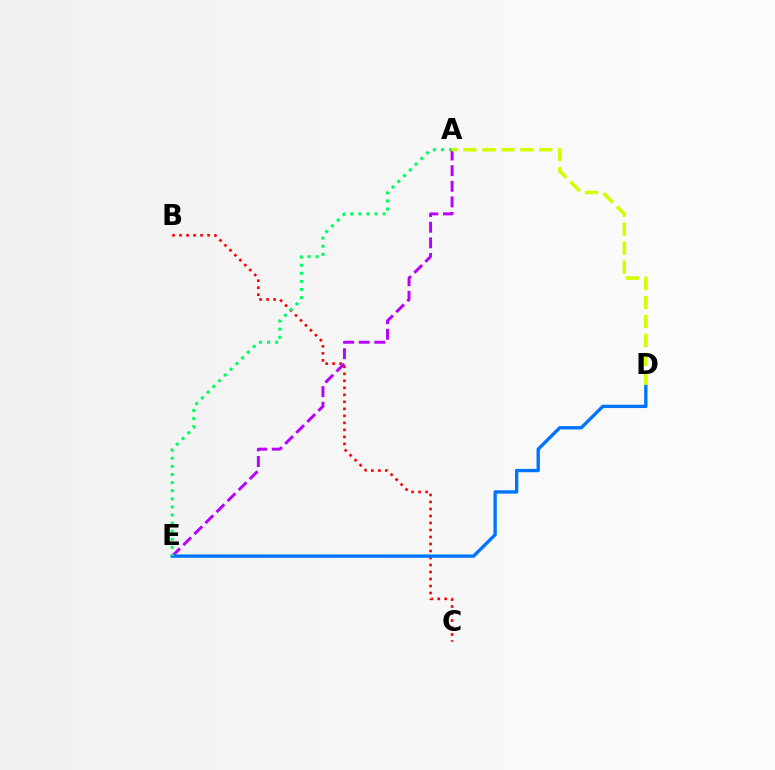{('B', 'C'): [{'color': '#ff0000', 'line_style': 'dotted', 'thickness': 1.9}], ('A', 'E'): [{'color': '#b900ff', 'line_style': 'dashed', 'thickness': 2.12}, {'color': '#00ff5c', 'line_style': 'dotted', 'thickness': 2.2}], ('D', 'E'): [{'color': '#0074ff', 'line_style': 'solid', 'thickness': 2.4}], ('A', 'D'): [{'color': '#d1ff00', 'line_style': 'dashed', 'thickness': 2.58}]}